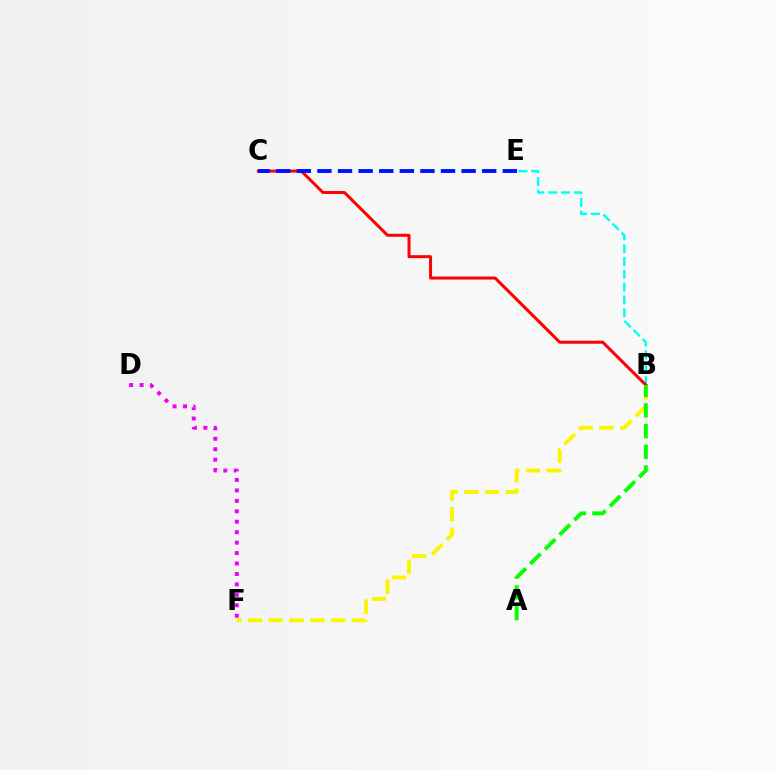{('B', 'E'): [{'color': '#00fff6', 'line_style': 'dashed', 'thickness': 1.74}], ('B', 'F'): [{'color': '#fcf500', 'line_style': 'dashed', 'thickness': 2.82}], ('D', 'F'): [{'color': '#ee00ff', 'line_style': 'dotted', 'thickness': 2.84}], ('B', 'C'): [{'color': '#ff0000', 'line_style': 'solid', 'thickness': 2.16}], ('A', 'B'): [{'color': '#08ff00', 'line_style': 'dashed', 'thickness': 2.81}], ('C', 'E'): [{'color': '#0010ff', 'line_style': 'dashed', 'thickness': 2.8}]}